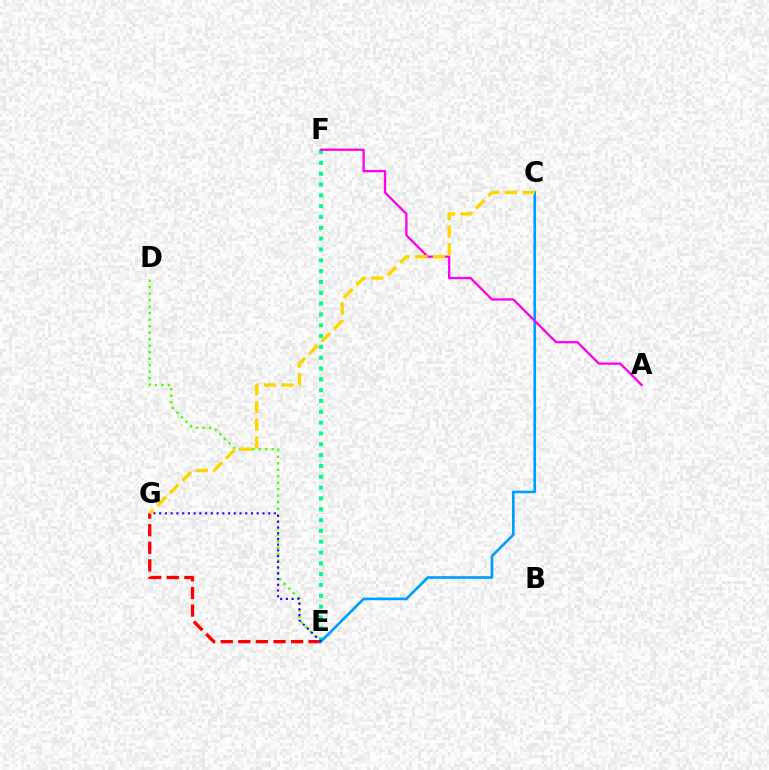{('E', 'G'): [{'color': '#ff0000', 'line_style': 'dashed', 'thickness': 2.39}, {'color': '#3700ff', 'line_style': 'dotted', 'thickness': 1.56}], ('D', 'E'): [{'color': '#4fff00', 'line_style': 'dotted', 'thickness': 1.77}], ('E', 'F'): [{'color': '#00ff86', 'line_style': 'dotted', 'thickness': 2.94}], ('C', 'E'): [{'color': '#009eff', 'line_style': 'solid', 'thickness': 1.91}], ('A', 'F'): [{'color': '#ff00ed', 'line_style': 'solid', 'thickness': 1.66}], ('C', 'G'): [{'color': '#ffd500', 'line_style': 'dashed', 'thickness': 2.4}]}